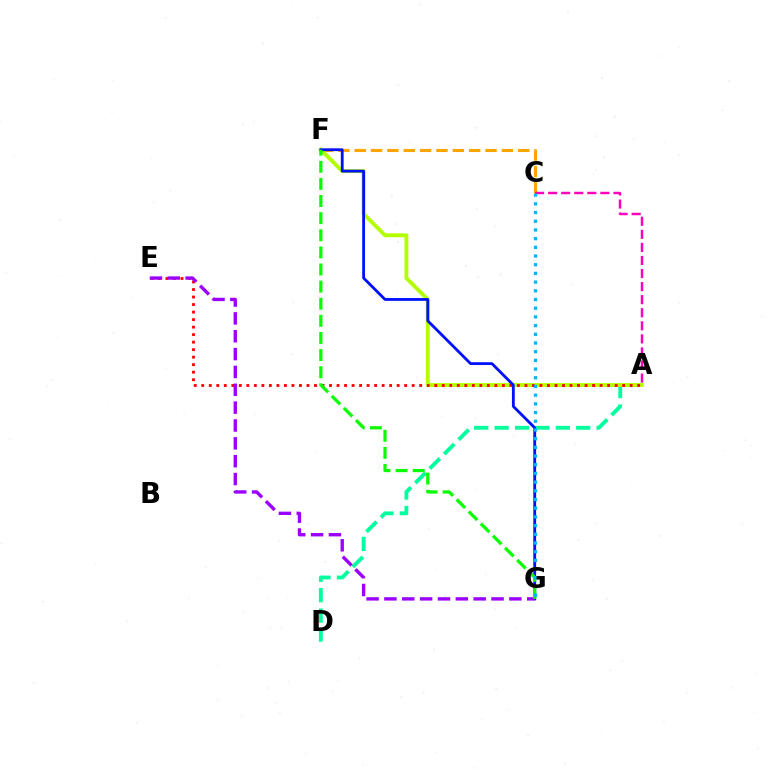{('C', 'F'): [{'color': '#ffa500', 'line_style': 'dashed', 'thickness': 2.22}], ('A', 'D'): [{'color': '#00ff9d', 'line_style': 'dashed', 'thickness': 2.77}], ('A', 'F'): [{'color': '#b3ff00', 'line_style': 'solid', 'thickness': 2.8}], ('A', 'E'): [{'color': '#ff0000', 'line_style': 'dotted', 'thickness': 2.04}], ('A', 'C'): [{'color': '#ff00bd', 'line_style': 'dashed', 'thickness': 1.78}], ('F', 'G'): [{'color': '#0010ff', 'line_style': 'solid', 'thickness': 2.02}, {'color': '#08ff00', 'line_style': 'dashed', 'thickness': 2.33}], ('E', 'G'): [{'color': '#9b00ff', 'line_style': 'dashed', 'thickness': 2.43}], ('C', 'G'): [{'color': '#00b5ff', 'line_style': 'dotted', 'thickness': 2.36}]}